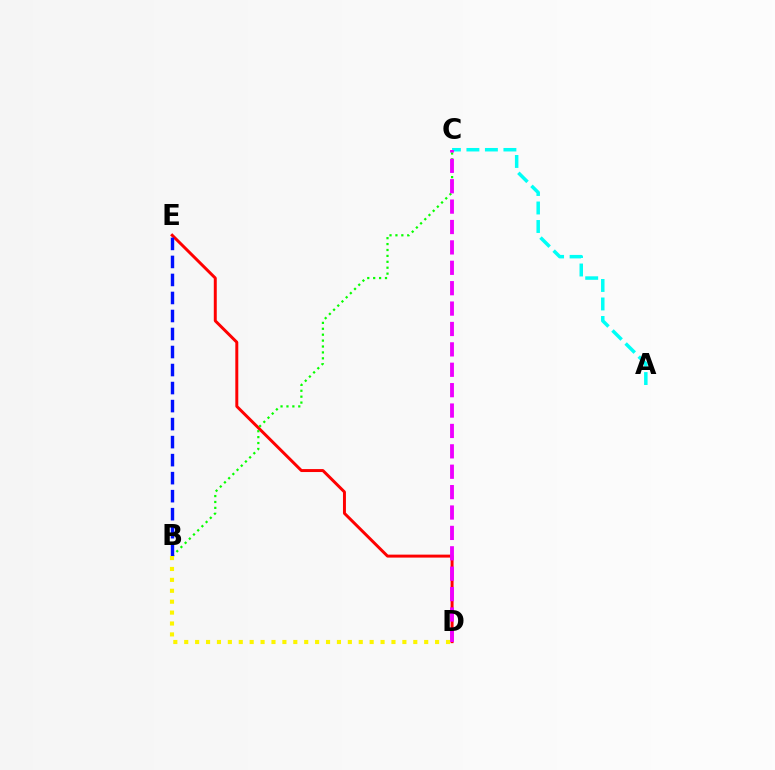{('A', 'C'): [{'color': '#00fff6', 'line_style': 'dashed', 'thickness': 2.51}], ('D', 'E'): [{'color': '#ff0000', 'line_style': 'solid', 'thickness': 2.13}], ('B', 'C'): [{'color': '#08ff00', 'line_style': 'dotted', 'thickness': 1.61}], ('C', 'D'): [{'color': '#ee00ff', 'line_style': 'dashed', 'thickness': 2.77}], ('B', 'E'): [{'color': '#0010ff', 'line_style': 'dashed', 'thickness': 2.45}], ('B', 'D'): [{'color': '#fcf500', 'line_style': 'dotted', 'thickness': 2.96}]}